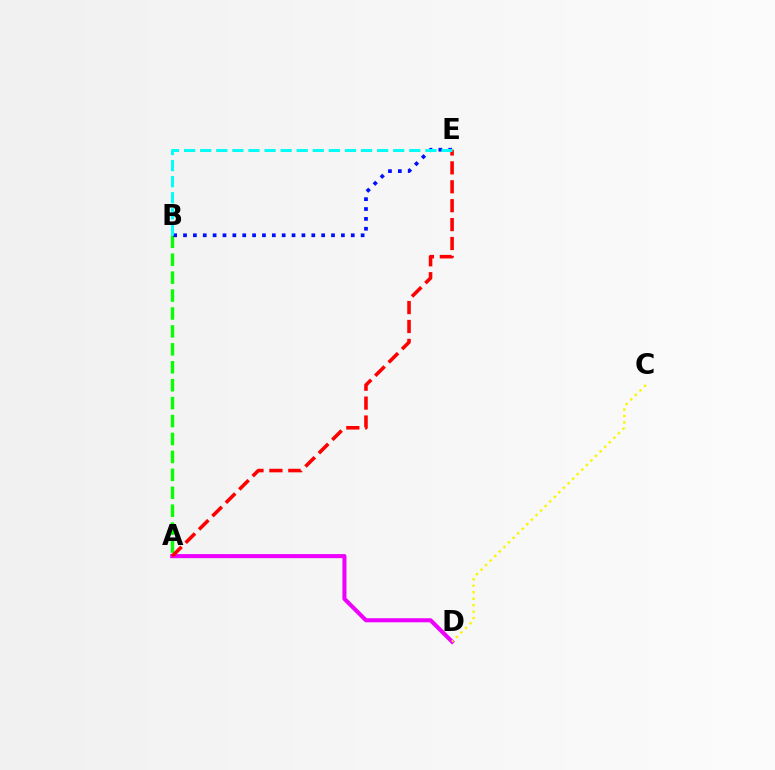{('A', 'B'): [{'color': '#08ff00', 'line_style': 'dashed', 'thickness': 2.44}], ('A', 'D'): [{'color': '#ee00ff', 'line_style': 'solid', 'thickness': 2.93}], ('C', 'D'): [{'color': '#fcf500', 'line_style': 'dotted', 'thickness': 1.75}], ('B', 'E'): [{'color': '#0010ff', 'line_style': 'dotted', 'thickness': 2.68}, {'color': '#00fff6', 'line_style': 'dashed', 'thickness': 2.19}], ('A', 'E'): [{'color': '#ff0000', 'line_style': 'dashed', 'thickness': 2.57}]}